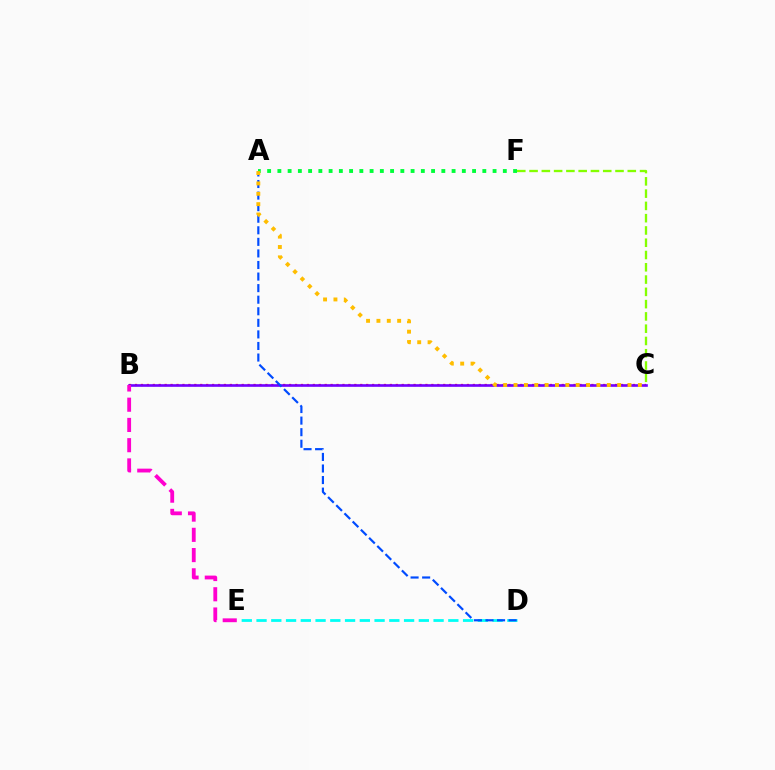{('D', 'E'): [{'color': '#00fff6', 'line_style': 'dashed', 'thickness': 2.0}], ('B', 'C'): [{'color': '#ff0000', 'line_style': 'dotted', 'thickness': 1.61}, {'color': '#7200ff', 'line_style': 'solid', 'thickness': 1.9}], ('B', 'E'): [{'color': '#ff00cf', 'line_style': 'dashed', 'thickness': 2.75}], ('A', 'D'): [{'color': '#004bff', 'line_style': 'dashed', 'thickness': 1.57}], ('C', 'F'): [{'color': '#84ff00', 'line_style': 'dashed', 'thickness': 1.67}], ('A', 'F'): [{'color': '#00ff39', 'line_style': 'dotted', 'thickness': 2.78}], ('A', 'C'): [{'color': '#ffbd00', 'line_style': 'dotted', 'thickness': 2.82}]}